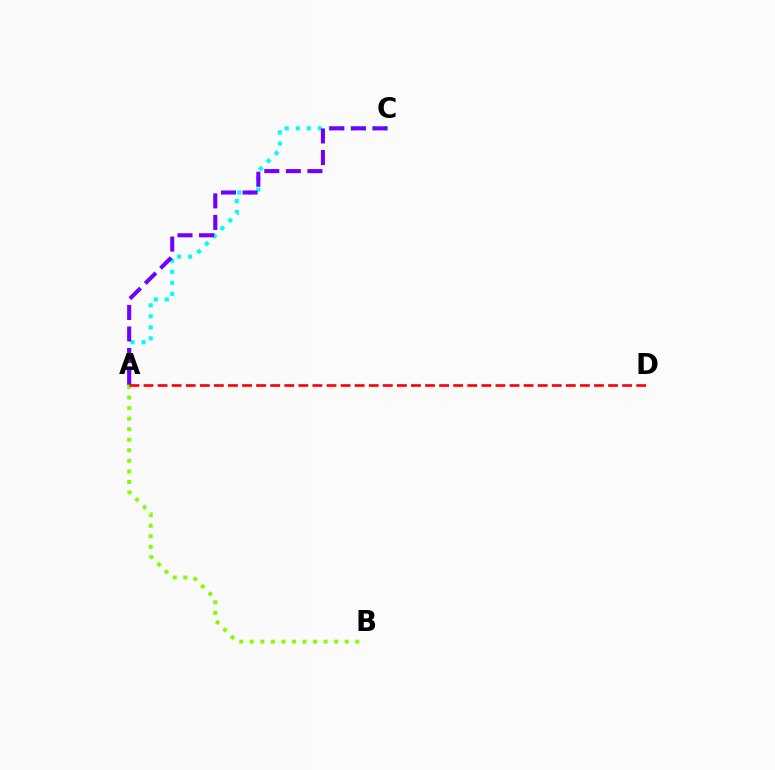{('A', 'C'): [{'color': '#00fff6', 'line_style': 'dotted', 'thickness': 2.99}, {'color': '#7200ff', 'line_style': 'dashed', 'thickness': 2.93}], ('A', 'B'): [{'color': '#84ff00', 'line_style': 'dotted', 'thickness': 2.87}], ('A', 'D'): [{'color': '#ff0000', 'line_style': 'dashed', 'thickness': 1.91}]}